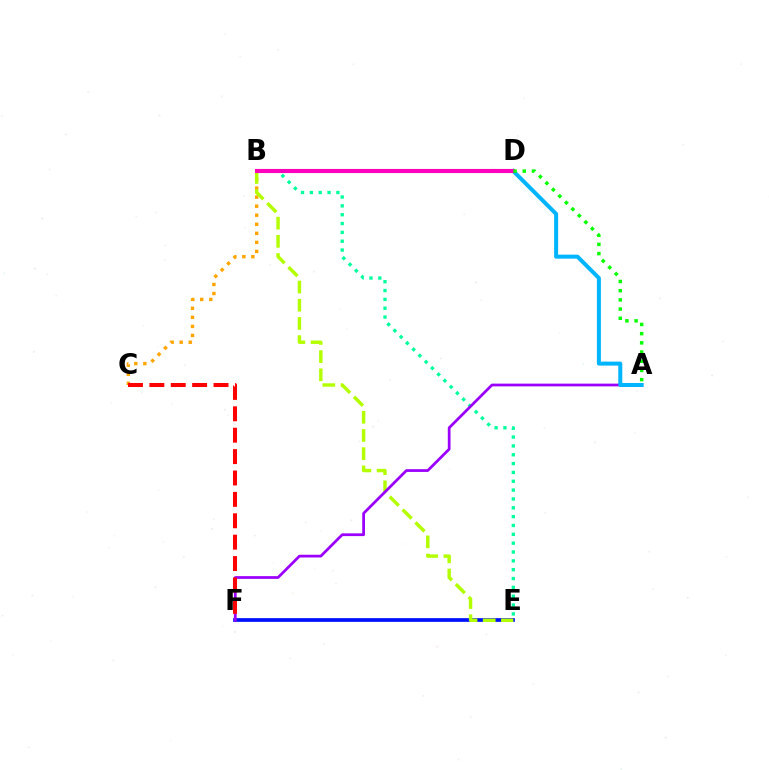{('B', 'C'): [{'color': '#ffa500', 'line_style': 'dotted', 'thickness': 2.46}], ('E', 'F'): [{'color': '#0010ff', 'line_style': 'solid', 'thickness': 2.67}], ('B', 'E'): [{'color': '#b3ff00', 'line_style': 'dashed', 'thickness': 2.47}, {'color': '#00ff9d', 'line_style': 'dotted', 'thickness': 2.4}], ('A', 'F'): [{'color': '#9b00ff', 'line_style': 'solid', 'thickness': 1.98}], ('A', 'D'): [{'color': '#00b5ff', 'line_style': 'solid', 'thickness': 2.88}, {'color': '#08ff00', 'line_style': 'dotted', 'thickness': 2.5}], ('C', 'F'): [{'color': '#ff0000', 'line_style': 'dashed', 'thickness': 2.91}], ('B', 'D'): [{'color': '#ff00bd', 'line_style': 'solid', 'thickness': 2.96}]}